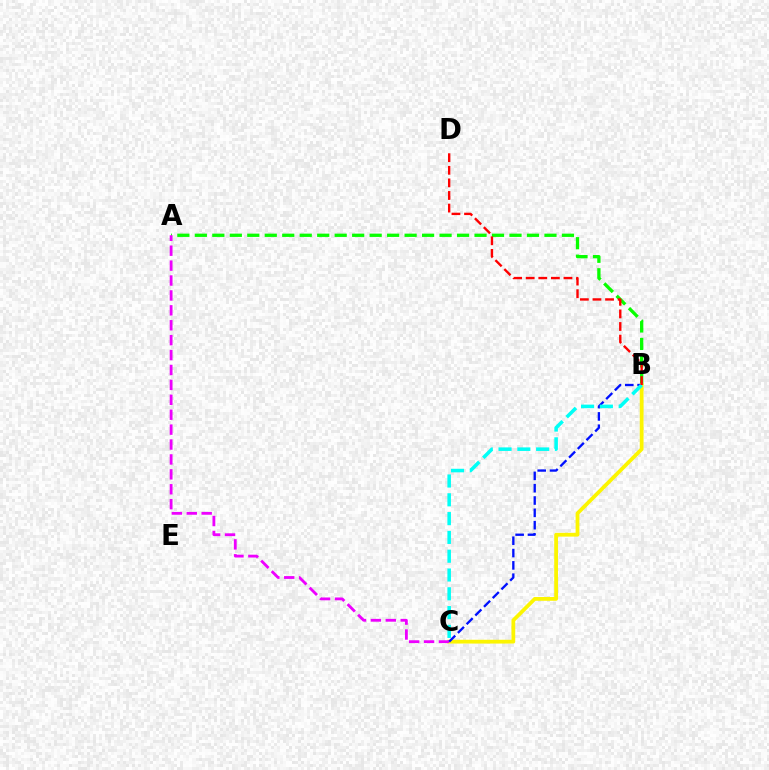{('A', 'B'): [{'color': '#08ff00', 'line_style': 'dashed', 'thickness': 2.37}], ('B', 'C'): [{'color': '#fcf500', 'line_style': 'solid', 'thickness': 2.72}, {'color': '#0010ff', 'line_style': 'dashed', 'thickness': 1.67}, {'color': '#00fff6', 'line_style': 'dashed', 'thickness': 2.55}], ('A', 'C'): [{'color': '#ee00ff', 'line_style': 'dashed', 'thickness': 2.03}], ('B', 'D'): [{'color': '#ff0000', 'line_style': 'dashed', 'thickness': 1.71}]}